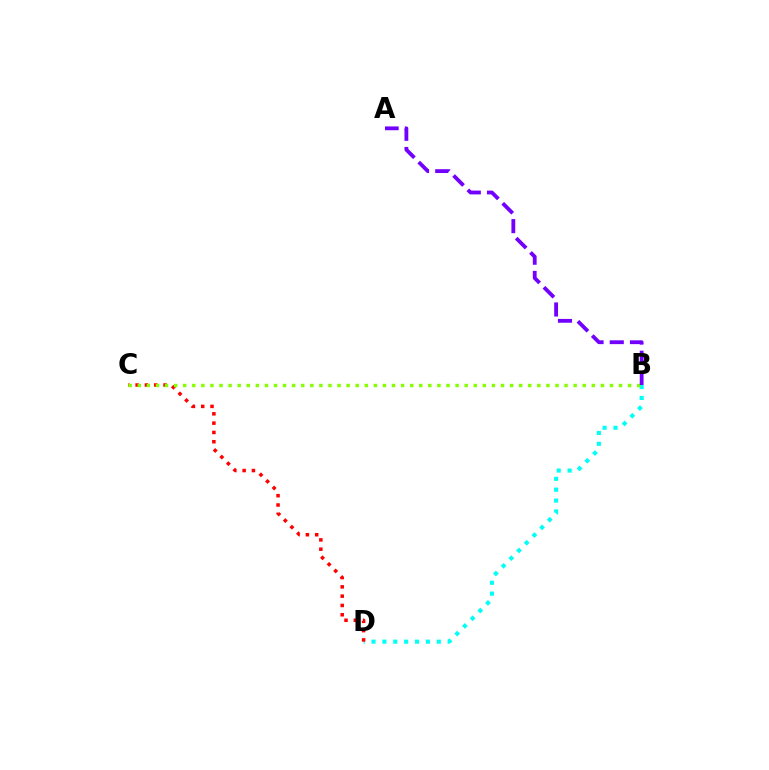{('B', 'D'): [{'color': '#00fff6', 'line_style': 'dotted', 'thickness': 2.96}], ('C', 'D'): [{'color': '#ff0000', 'line_style': 'dotted', 'thickness': 2.53}], ('B', 'C'): [{'color': '#84ff00', 'line_style': 'dotted', 'thickness': 2.47}], ('A', 'B'): [{'color': '#7200ff', 'line_style': 'dashed', 'thickness': 2.75}]}